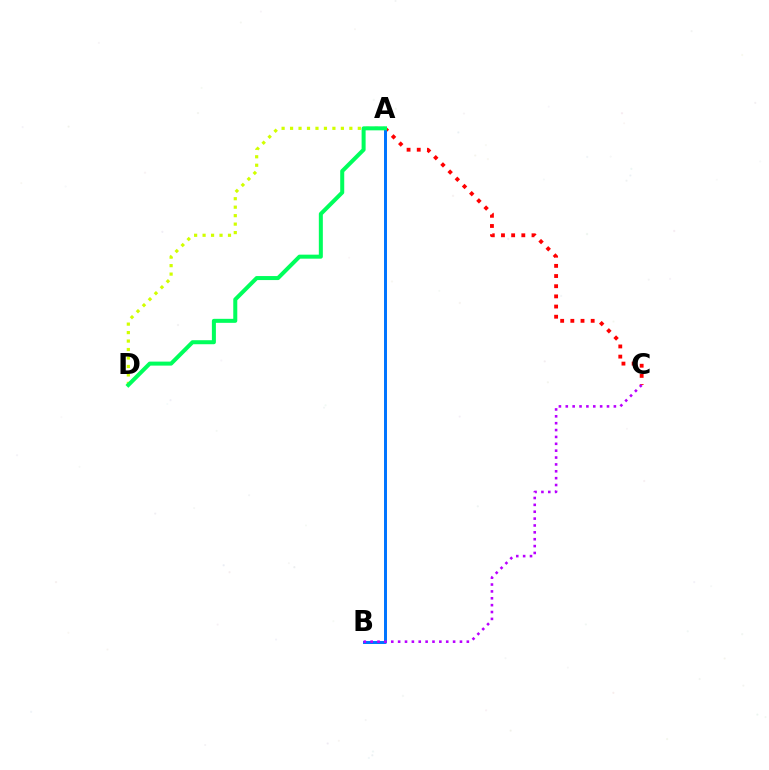{('A', 'C'): [{'color': '#ff0000', 'line_style': 'dotted', 'thickness': 2.76}], ('A', 'D'): [{'color': '#d1ff00', 'line_style': 'dotted', 'thickness': 2.3}, {'color': '#00ff5c', 'line_style': 'solid', 'thickness': 2.89}], ('A', 'B'): [{'color': '#0074ff', 'line_style': 'solid', 'thickness': 2.15}], ('B', 'C'): [{'color': '#b900ff', 'line_style': 'dotted', 'thickness': 1.87}]}